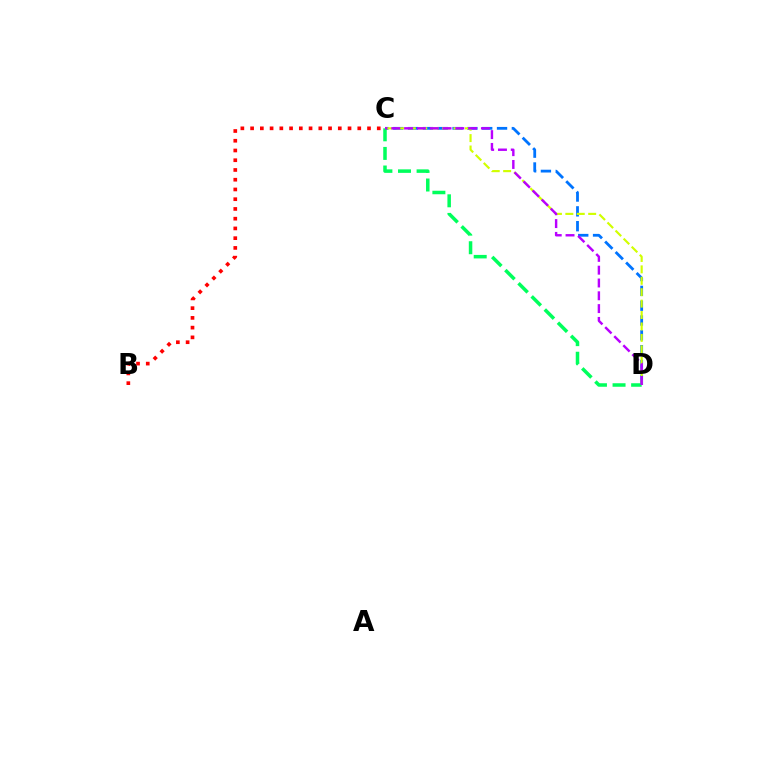{('B', 'C'): [{'color': '#ff0000', 'line_style': 'dotted', 'thickness': 2.65}], ('C', 'D'): [{'color': '#0074ff', 'line_style': 'dashed', 'thickness': 2.01}, {'color': '#d1ff00', 'line_style': 'dashed', 'thickness': 1.55}, {'color': '#00ff5c', 'line_style': 'dashed', 'thickness': 2.53}, {'color': '#b900ff', 'line_style': 'dashed', 'thickness': 1.74}]}